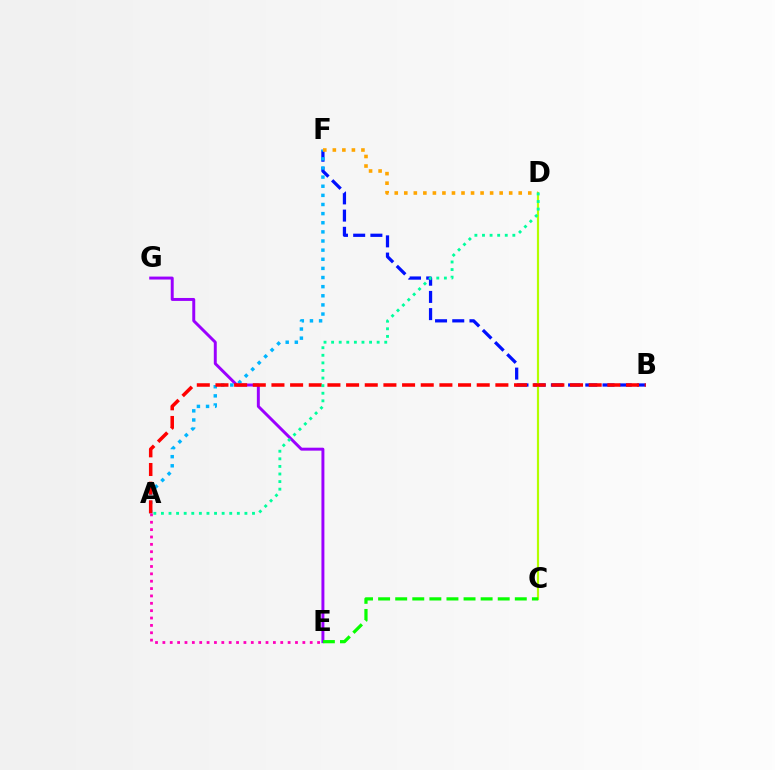{('E', 'G'): [{'color': '#9b00ff', 'line_style': 'solid', 'thickness': 2.12}], ('B', 'F'): [{'color': '#0010ff', 'line_style': 'dashed', 'thickness': 2.34}], ('C', 'D'): [{'color': '#b3ff00', 'line_style': 'solid', 'thickness': 1.57}], ('A', 'F'): [{'color': '#00b5ff', 'line_style': 'dotted', 'thickness': 2.48}], ('A', 'B'): [{'color': '#ff0000', 'line_style': 'dashed', 'thickness': 2.54}], ('A', 'E'): [{'color': '#ff00bd', 'line_style': 'dotted', 'thickness': 2.0}], ('C', 'E'): [{'color': '#08ff00', 'line_style': 'dashed', 'thickness': 2.32}], ('D', 'F'): [{'color': '#ffa500', 'line_style': 'dotted', 'thickness': 2.59}], ('A', 'D'): [{'color': '#00ff9d', 'line_style': 'dotted', 'thickness': 2.06}]}